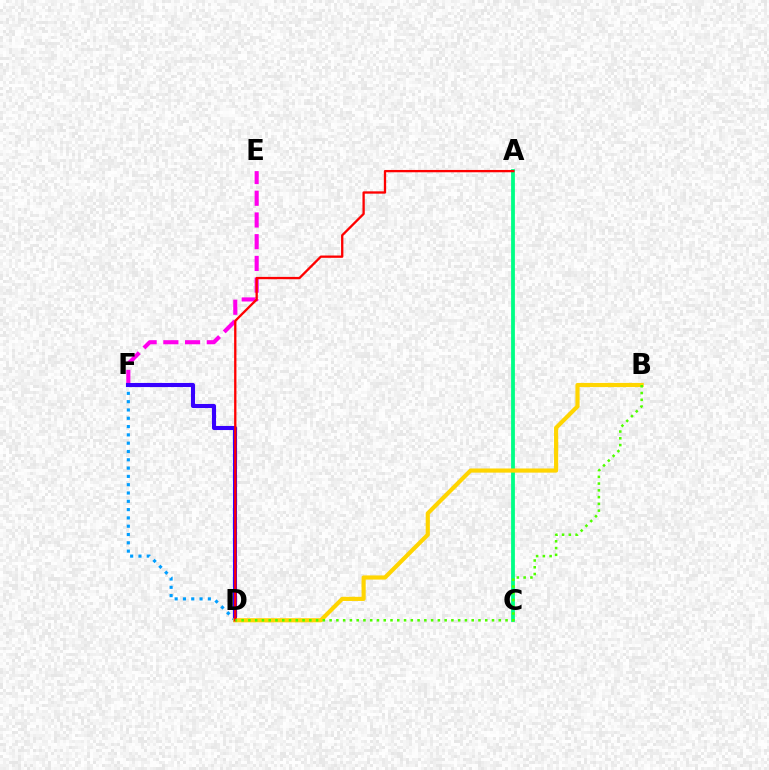{('A', 'C'): [{'color': '#00ff86', 'line_style': 'solid', 'thickness': 2.73}], ('D', 'F'): [{'color': '#009eff', 'line_style': 'dotted', 'thickness': 2.26}, {'color': '#3700ff', 'line_style': 'solid', 'thickness': 2.95}], ('E', 'F'): [{'color': '#ff00ed', 'line_style': 'dashed', 'thickness': 2.95}], ('B', 'D'): [{'color': '#ffd500', 'line_style': 'solid', 'thickness': 2.99}, {'color': '#4fff00', 'line_style': 'dotted', 'thickness': 1.84}], ('A', 'D'): [{'color': '#ff0000', 'line_style': 'solid', 'thickness': 1.66}]}